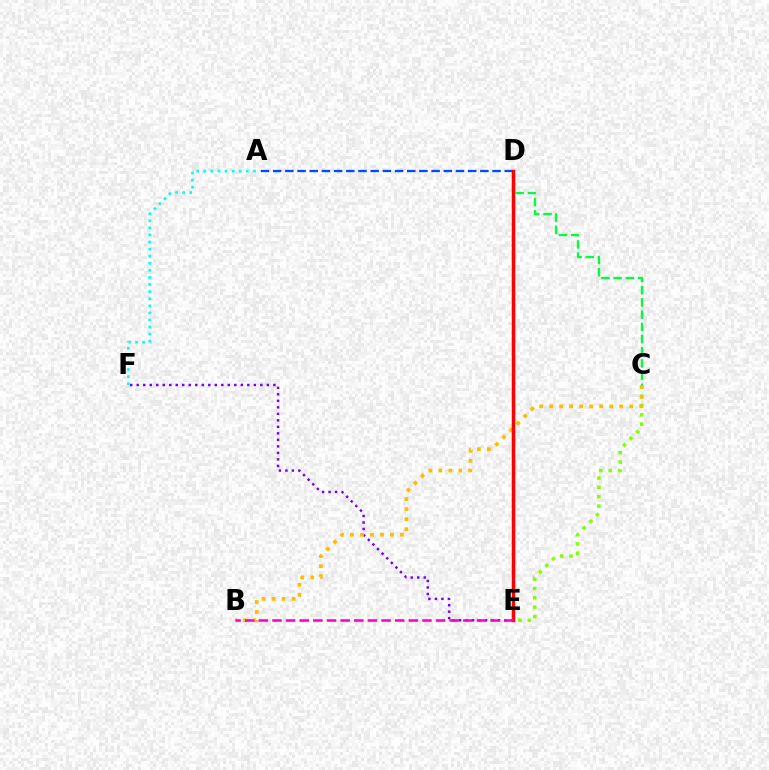{('C', 'E'): [{'color': '#84ff00', 'line_style': 'dotted', 'thickness': 2.54}], ('E', 'F'): [{'color': '#7200ff', 'line_style': 'dotted', 'thickness': 1.77}], ('A', 'D'): [{'color': '#004bff', 'line_style': 'dashed', 'thickness': 1.66}], ('C', 'D'): [{'color': '#00ff39', 'line_style': 'dashed', 'thickness': 1.66}], ('A', 'F'): [{'color': '#00fff6', 'line_style': 'dotted', 'thickness': 1.93}], ('B', 'C'): [{'color': '#ffbd00', 'line_style': 'dotted', 'thickness': 2.72}], ('D', 'E'): [{'color': '#ff0000', 'line_style': 'solid', 'thickness': 2.52}], ('B', 'E'): [{'color': '#ff00cf', 'line_style': 'dashed', 'thickness': 1.85}]}